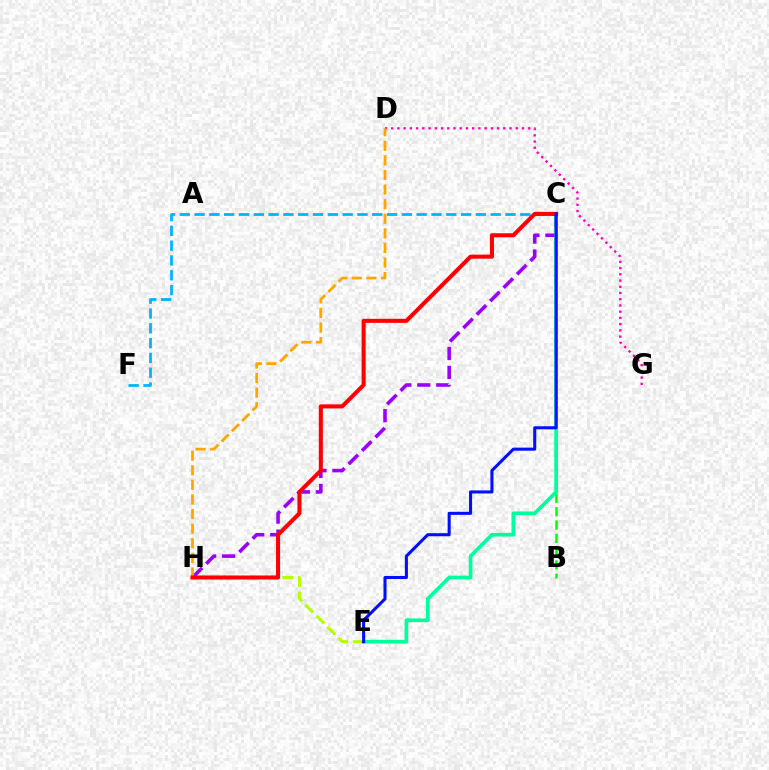{('B', 'C'): [{'color': '#08ff00', 'line_style': 'dashed', 'thickness': 1.81}], ('C', 'H'): [{'color': '#9b00ff', 'line_style': 'dashed', 'thickness': 2.58}, {'color': '#ff0000', 'line_style': 'solid', 'thickness': 2.92}], ('E', 'H'): [{'color': '#b3ff00', 'line_style': 'dashed', 'thickness': 2.13}], ('C', 'F'): [{'color': '#00b5ff', 'line_style': 'dashed', 'thickness': 2.01}], ('D', 'G'): [{'color': '#ff00bd', 'line_style': 'dotted', 'thickness': 1.69}], ('D', 'H'): [{'color': '#ffa500', 'line_style': 'dashed', 'thickness': 1.98}], ('C', 'E'): [{'color': '#00ff9d', 'line_style': 'solid', 'thickness': 2.65}, {'color': '#0010ff', 'line_style': 'solid', 'thickness': 2.2}]}